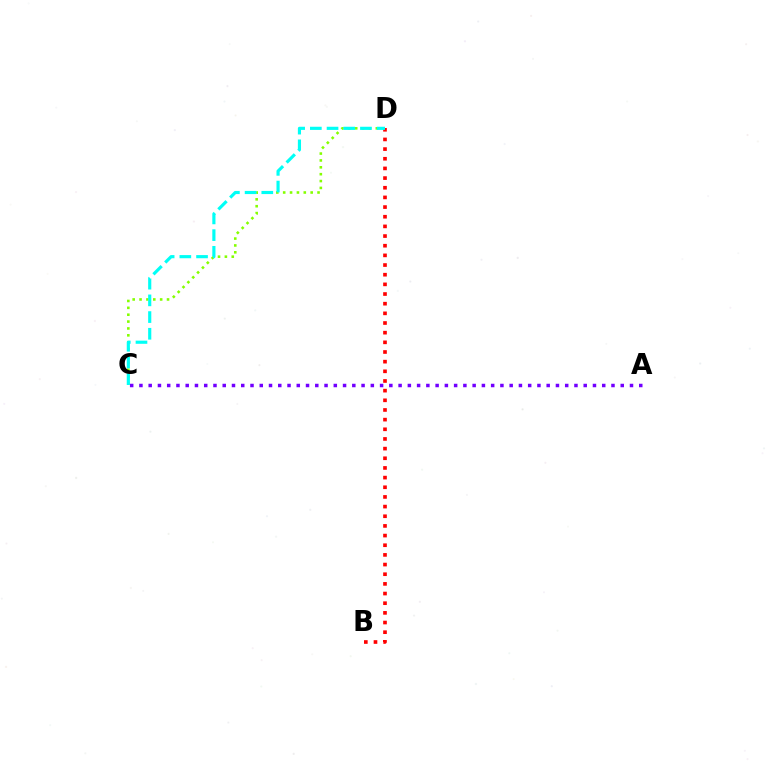{('C', 'D'): [{'color': '#84ff00', 'line_style': 'dotted', 'thickness': 1.87}, {'color': '#00fff6', 'line_style': 'dashed', 'thickness': 2.27}], ('A', 'C'): [{'color': '#7200ff', 'line_style': 'dotted', 'thickness': 2.51}], ('B', 'D'): [{'color': '#ff0000', 'line_style': 'dotted', 'thickness': 2.63}]}